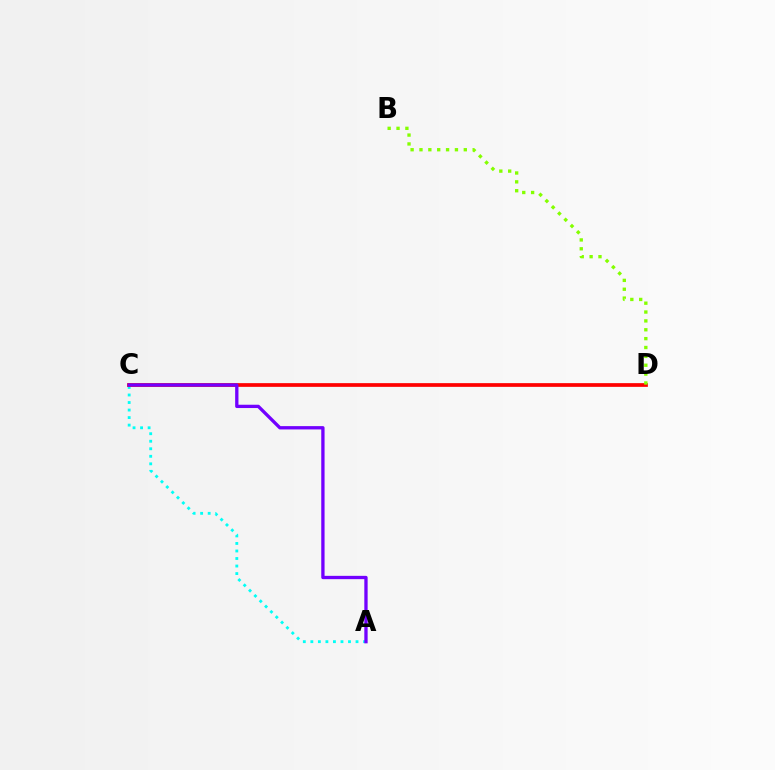{('A', 'C'): [{'color': '#00fff6', 'line_style': 'dotted', 'thickness': 2.05}, {'color': '#7200ff', 'line_style': 'solid', 'thickness': 2.38}], ('C', 'D'): [{'color': '#ff0000', 'line_style': 'solid', 'thickness': 2.67}], ('B', 'D'): [{'color': '#84ff00', 'line_style': 'dotted', 'thickness': 2.41}]}